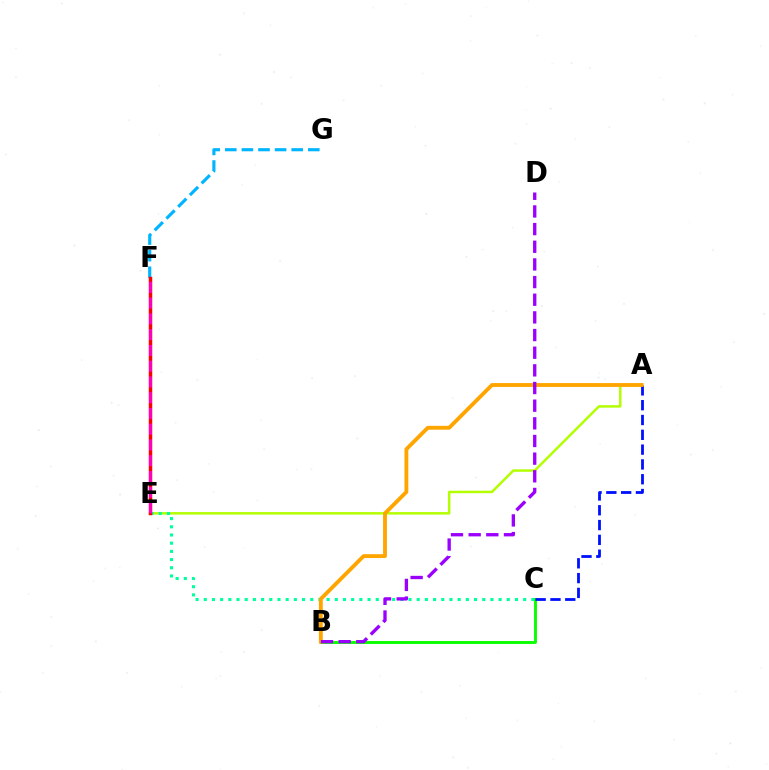{('F', 'G'): [{'color': '#00b5ff', 'line_style': 'dashed', 'thickness': 2.26}], ('A', 'E'): [{'color': '#b3ff00', 'line_style': 'solid', 'thickness': 1.78}], ('C', 'E'): [{'color': '#00ff9d', 'line_style': 'dotted', 'thickness': 2.23}], ('E', 'F'): [{'color': '#ff0000', 'line_style': 'solid', 'thickness': 2.49}, {'color': '#ff00bd', 'line_style': 'dashed', 'thickness': 2.14}], ('B', 'C'): [{'color': '#08ff00', 'line_style': 'solid', 'thickness': 2.08}], ('A', 'C'): [{'color': '#0010ff', 'line_style': 'dashed', 'thickness': 2.01}], ('A', 'B'): [{'color': '#ffa500', 'line_style': 'solid', 'thickness': 2.78}], ('B', 'D'): [{'color': '#9b00ff', 'line_style': 'dashed', 'thickness': 2.4}]}